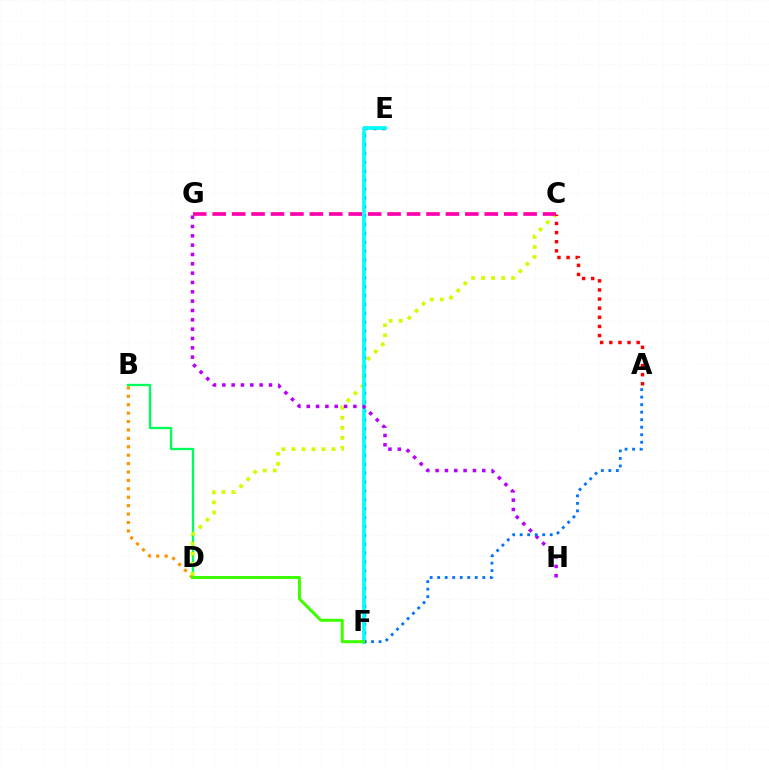{('B', 'D'): [{'color': '#00ff5c', 'line_style': 'solid', 'thickness': 1.7}, {'color': '#ff9400', 'line_style': 'dotted', 'thickness': 2.29}], ('C', 'D'): [{'color': '#d1ff00', 'line_style': 'dotted', 'thickness': 2.72}], ('E', 'F'): [{'color': '#2500ff', 'line_style': 'dotted', 'thickness': 2.41}, {'color': '#00fff6', 'line_style': 'solid', 'thickness': 2.64}], ('A', 'C'): [{'color': '#ff0000', 'line_style': 'dotted', 'thickness': 2.48}], ('G', 'H'): [{'color': '#b900ff', 'line_style': 'dotted', 'thickness': 2.54}], ('A', 'F'): [{'color': '#0074ff', 'line_style': 'dotted', 'thickness': 2.04}], ('C', 'G'): [{'color': '#ff00ac', 'line_style': 'dashed', 'thickness': 2.64}], ('D', 'F'): [{'color': '#3dff00', 'line_style': 'solid', 'thickness': 2.16}]}